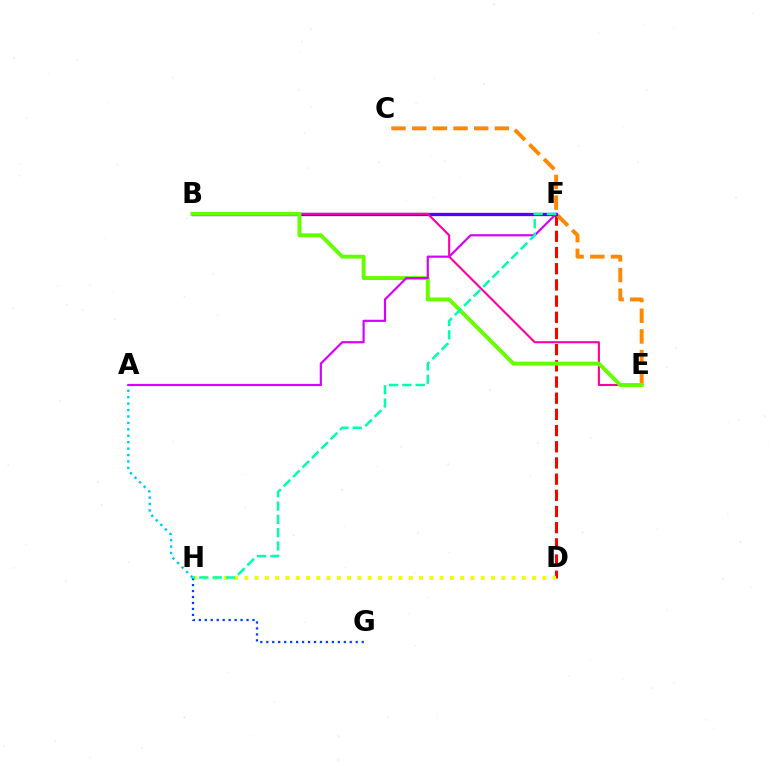{('B', 'F'): [{'color': '#00ff27', 'line_style': 'dotted', 'thickness': 1.94}, {'color': '#4f00ff', 'line_style': 'solid', 'thickness': 2.38}], ('A', 'H'): [{'color': '#00c7ff', 'line_style': 'dotted', 'thickness': 1.75}], ('D', 'F'): [{'color': '#ff0000', 'line_style': 'dashed', 'thickness': 2.2}], ('C', 'E'): [{'color': '#ff8800', 'line_style': 'dashed', 'thickness': 2.81}], ('D', 'H'): [{'color': '#eeff00', 'line_style': 'dotted', 'thickness': 2.79}], ('G', 'H'): [{'color': '#003fff', 'line_style': 'dotted', 'thickness': 1.62}], ('B', 'E'): [{'color': '#ff00a0', 'line_style': 'solid', 'thickness': 1.52}, {'color': '#66ff00', 'line_style': 'solid', 'thickness': 2.82}], ('A', 'F'): [{'color': '#d600ff', 'line_style': 'solid', 'thickness': 1.57}], ('F', 'H'): [{'color': '#00ffaf', 'line_style': 'dashed', 'thickness': 1.81}]}